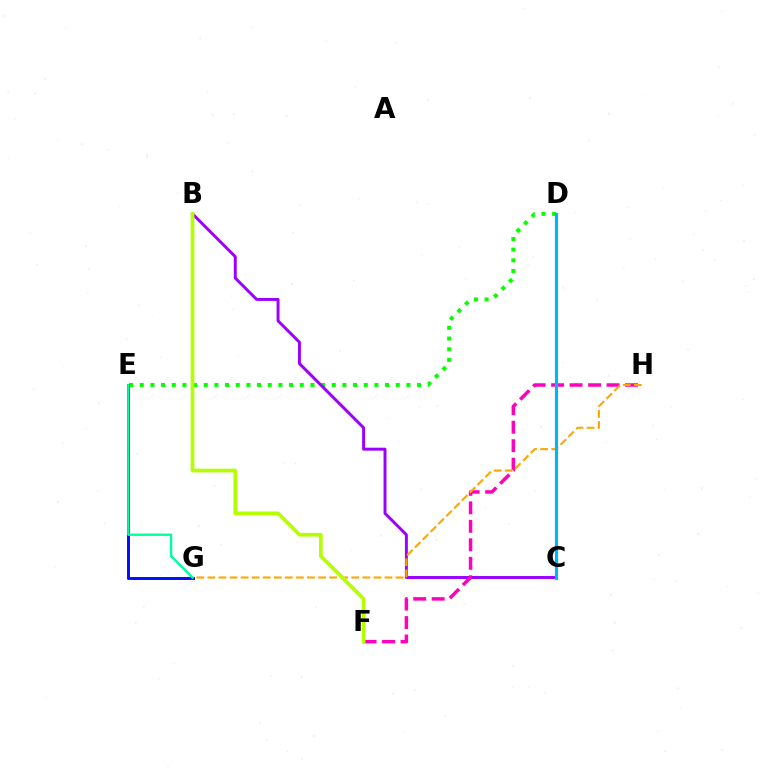{('D', 'E'): [{'color': '#08ff00', 'line_style': 'dotted', 'thickness': 2.9}], ('B', 'C'): [{'color': '#9b00ff', 'line_style': 'solid', 'thickness': 2.12}], ('F', 'H'): [{'color': '#ff00bd', 'line_style': 'dashed', 'thickness': 2.51}], ('E', 'G'): [{'color': '#ff0000', 'line_style': 'solid', 'thickness': 2.01}, {'color': '#0010ff', 'line_style': 'solid', 'thickness': 2.05}, {'color': '#00ff9d', 'line_style': 'solid', 'thickness': 1.71}], ('G', 'H'): [{'color': '#ffa500', 'line_style': 'dashed', 'thickness': 1.5}], ('C', 'D'): [{'color': '#00b5ff', 'line_style': 'solid', 'thickness': 2.26}], ('B', 'F'): [{'color': '#b3ff00', 'line_style': 'solid', 'thickness': 2.65}]}